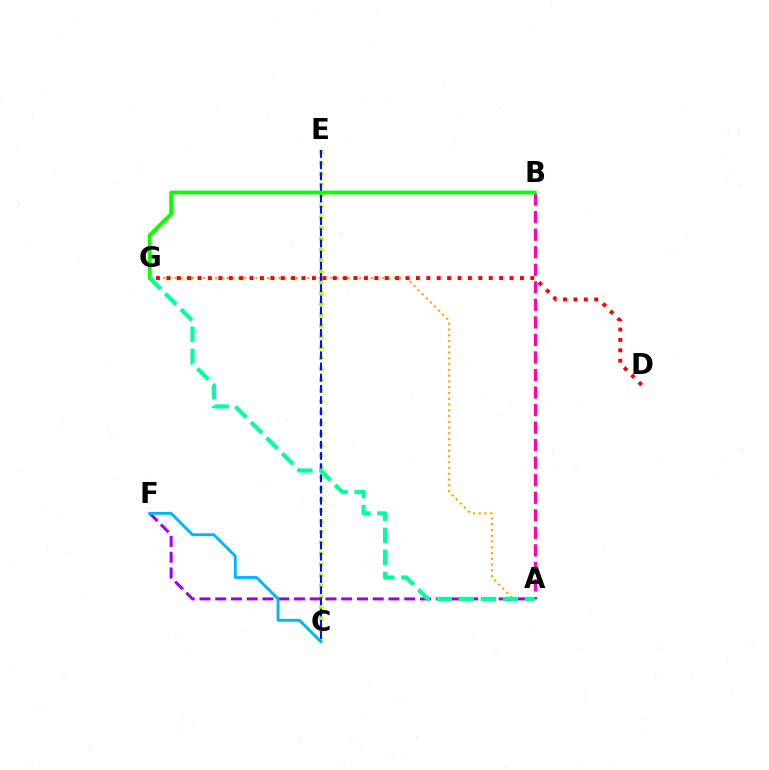{('A', 'G'): [{'color': '#ffa500', 'line_style': 'dotted', 'thickness': 1.57}, {'color': '#00ff9d', 'line_style': 'dashed', 'thickness': 3.0}], ('C', 'E'): [{'color': '#b3ff00', 'line_style': 'dotted', 'thickness': 2.95}, {'color': '#0010ff', 'line_style': 'dashed', 'thickness': 1.52}], ('A', 'F'): [{'color': '#9b00ff', 'line_style': 'dashed', 'thickness': 2.14}], ('C', 'F'): [{'color': '#00b5ff', 'line_style': 'solid', 'thickness': 2.07}], ('A', 'B'): [{'color': '#ff00bd', 'line_style': 'dashed', 'thickness': 2.38}], ('B', 'G'): [{'color': '#08ff00', 'line_style': 'solid', 'thickness': 2.71}], ('D', 'G'): [{'color': '#ff0000', 'line_style': 'dotted', 'thickness': 2.83}]}